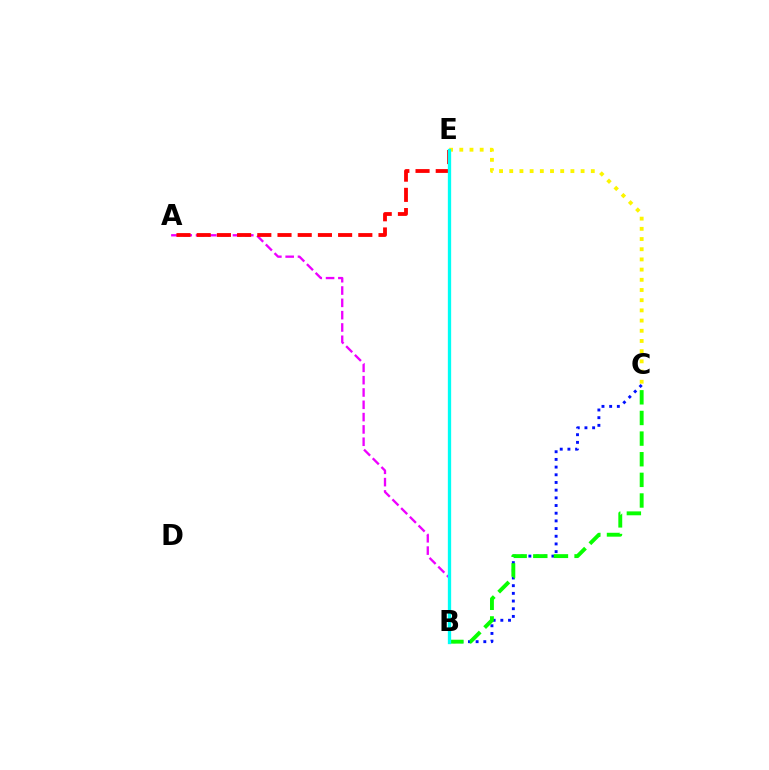{('B', 'C'): [{'color': '#0010ff', 'line_style': 'dotted', 'thickness': 2.09}, {'color': '#08ff00', 'line_style': 'dashed', 'thickness': 2.8}], ('A', 'B'): [{'color': '#ee00ff', 'line_style': 'dashed', 'thickness': 1.67}], ('A', 'E'): [{'color': '#ff0000', 'line_style': 'dashed', 'thickness': 2.74}], ('C', 'E'): [{'color': '#fcf500', 'line_style': 'dotted', 'thickness': 2.77}], ('B', 'E'): [{'color': '#00fff6', 'line_style': 'solid', 'thickness': 2.38}]}